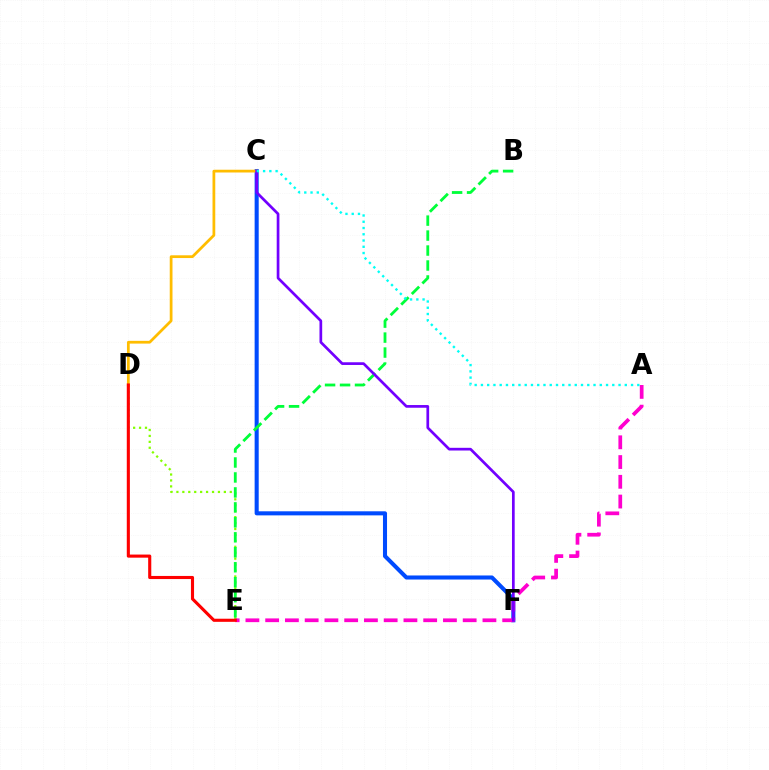{('D', 'E'): [{'color': '#84ff00', 'line_style': 'dotted', 'thickness': 1.61}, {'color': '#ff0000', 'line_style': 'solid', 'thickness': 2.24}], ('C', 'F'): [{'color': '#004bff', 'line_style': 'solid', 'thickness': 2.93}, {'color': '#7200ff', 'line_style': 'solid', 'thickness': 1.95}], ('A', 'E'): [{'color': '#ff00cf', 'line_style': 'dashed', 'thickness': 2.68}], ('C', 'D'): [{'color': '#ffbd00', 'line_style': 'solid', 'thickness': 1.98}], ('B', 'E'): [{'color': '#00ff39', 'line_style': 'dashed', 'thickness': 2.03}], ('A', 'C'): [{'color': '#00fff6', 'line_style': 'dotted', 'thickness': 1.7}]}